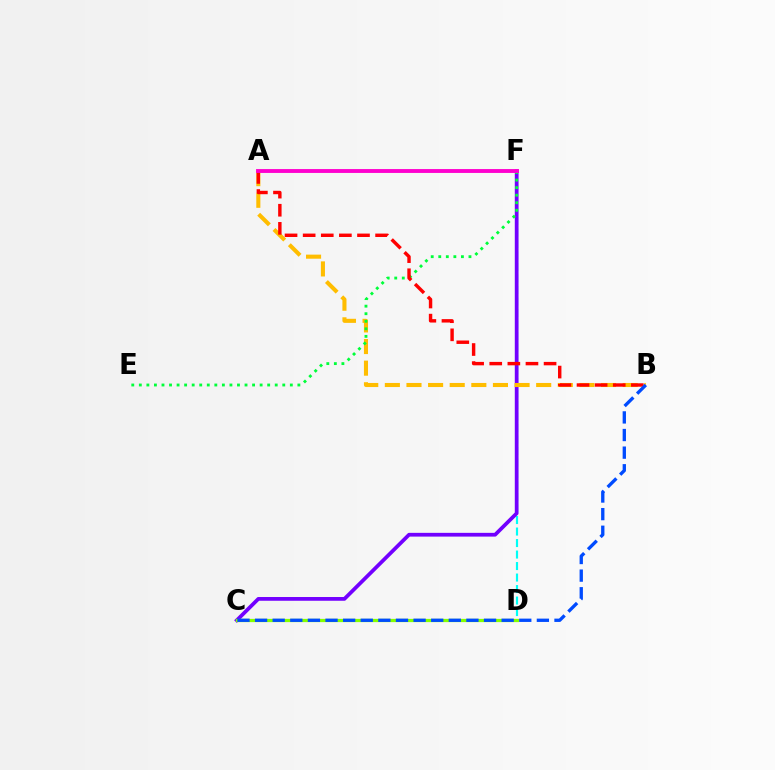{('D', 'F'): [{'color': '#00fff6', 'line_style': 'dashed', 'thickness': 1.56}], ('C', 'F'): [{'color': '#7200ff', 'line_style': 'solid', 'thickness': 2.7}], ('A', 'B'): [{'color': '#ffbd00', 'line_style': 'dashed', 'thickness': 2.94}, {'color': '#ff0000', 'line_style': 'dashed', 'thickness': 2.46}], ('C', 'D'): [{'color': '#84ff00', 'line_style': 'solid', 'thickness': 2.34}], ('E', 'F'): [{'color': '#00ff39', 'line_style': 'dotted', 'thickness': 2.05}], ('A', 'F'): [{'color': '#ff00cf', 'line_style': 'solid', 'thickness': 2.79}], ('B', 'C'): [{'color': '#004bff', 'line_style': 'dashed', 'thickness': 2.39}]}